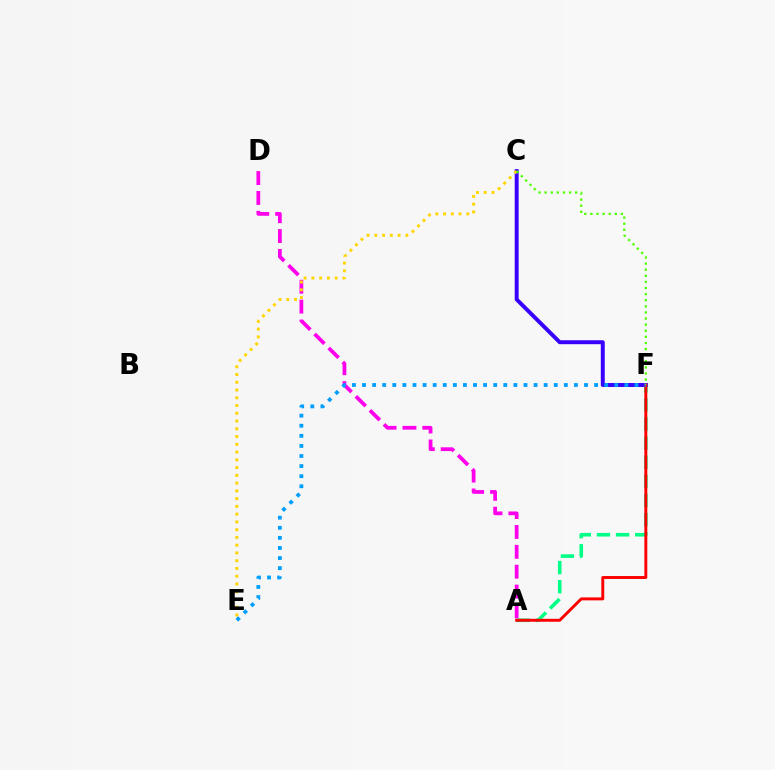{('A', 'D'): [{'color': '#ff00ed', 'line_style': 'dashed', 'thickness': 2.7}], ('A', 'F'): [{'color': '#00ff86', 'line_style': 'dashed', 'thickness': 2.6}, {'color': '#ff0000', 'line_style': 'solid', 'thickness': 2.11}], ('C', 'F'): [{'color': '#3700ff', 'line_style': 'solid', 'thickness': 2.84}, {'color': '#4fff00', 'line_style': 'dotted', 'thickness': 1.66}], ('C', 'E'): [{'color': '#ffd500', 'line_style': 'dotted', 'thickness': 2.11}], ('E', 'F'): [{'color': '#009eff', 'line_style': 'dotted', 'thickness': 2.74}]}